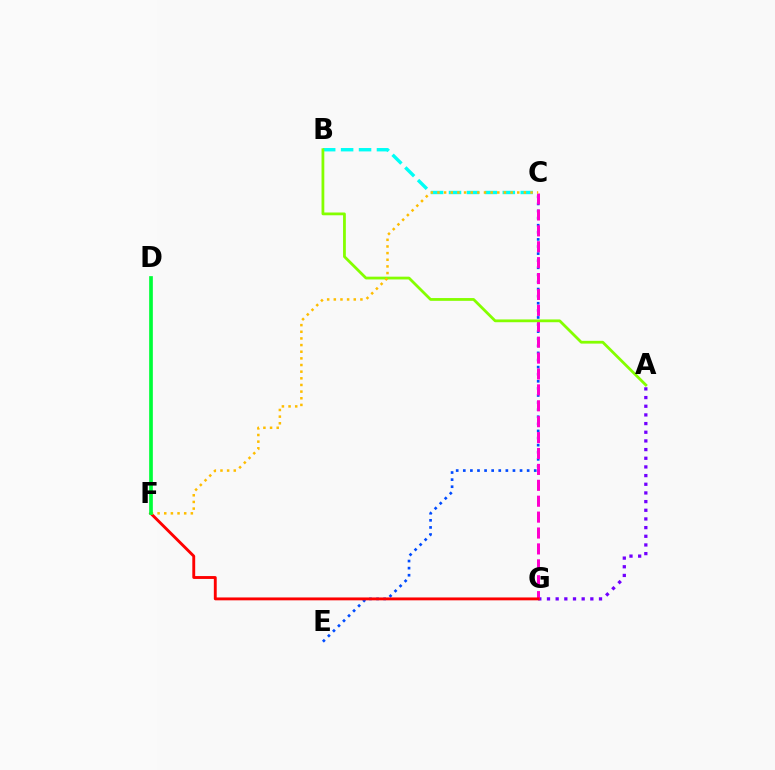{('B', 'C'): [{'color': '#00fff6', 'line_style': 'dashed', 'thickness': 2.44}], ('C', 'E'): [{'color': '#004bff', 'line_style': 'dotted', 'thickness': 1.93}], ('A', 'G'): [{'color': '#7200ff', 'line_style': 'dotted', 'thickness': 2.36}], ('C', 'G'): [{'color': '#ff00cf', 'line_style': 'dashed', 'thickness': 2.16}], ('F', 'G'): [{'color': '#ff0000', 'line_style': 'solid', 'thickness': 2.07}], ('A', 'B'): [{'color': '#84ff00', 'line_style': 'solid', 'thickness': 2.0}], ('C', 'F'): [{'color': '#ffbd00', 'line_style': 'dotted', 'thickness': 1.81}], ('D', 'F'): [{'color': '#00ff39', 'line_style': 'solid', 'thickness': 2.66}]}